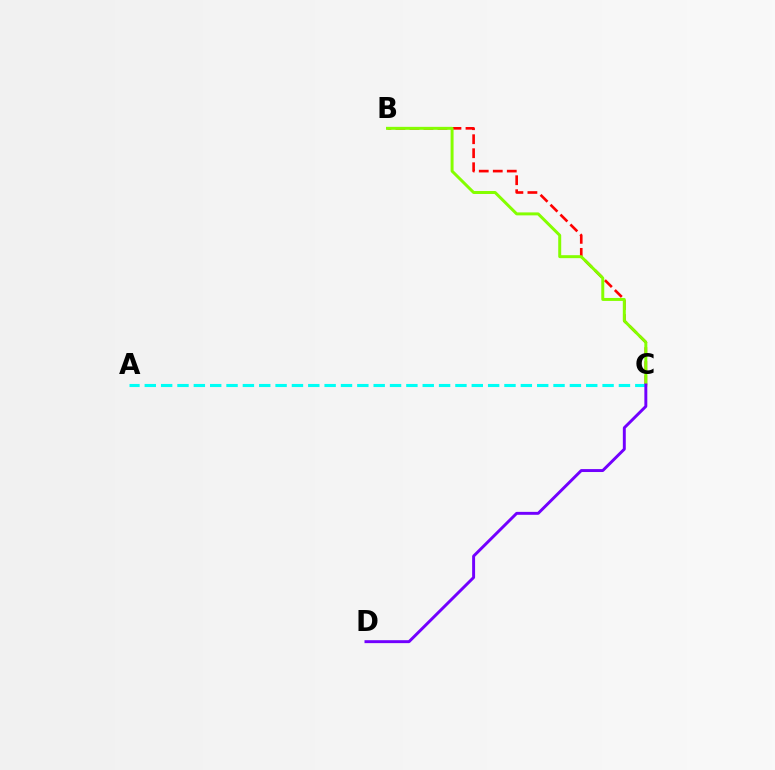{('B', 'C'): [{'color': '#ff0000', 'line_style': 'dashed', 'thickness': 1.9}, {'color': '#84ff00', 'line_style': 'solid', 'thickness': 2.14}], ('A', 'C'): [{'color': '#00fff6', 'line_style': 'dashed', 'thickness': 2.22}], ('C', 'D'): [{'color': '#7200ff', 'line_style': 'solid', 'thickness': 2.11}]}